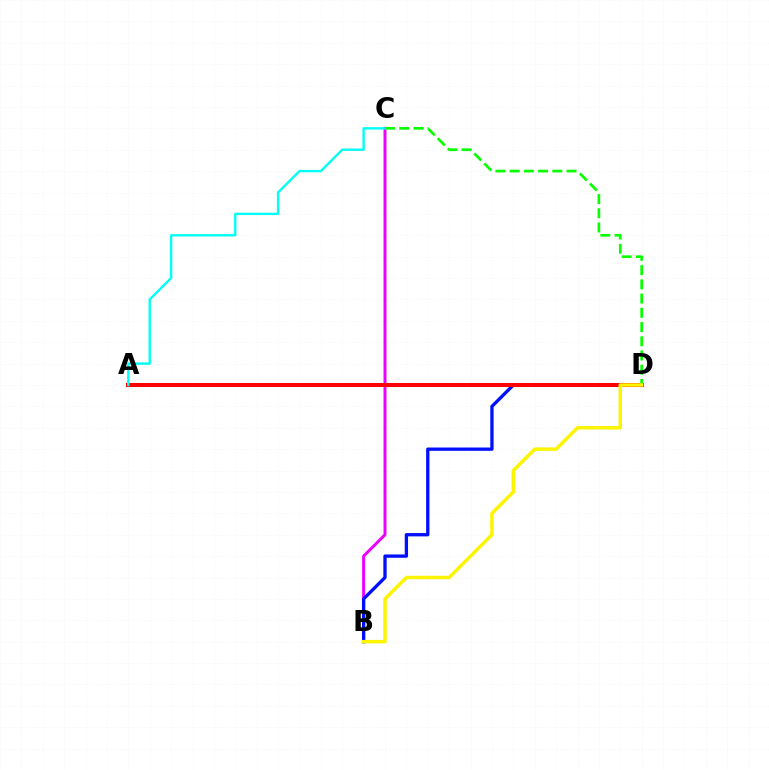{('B', 'C'): [{'color': '#ee00ff', 'line_style': 'solid', 'thickness': 2.14}], ('B', 'D'): [{'color': '#0010ff', 'line_style': 'solid', 'thickness': 2.38}, {'color': '#fcf500', 'line_style': 'solid', 'thickness': 2.49}], ('A', 'D'): [{'color': '#ff0000', 'line_style': 'solid', 'thickness': 2.91}], ('A', 'C'): [{'color': '#00fff6', 'line_style': 'solid', 'thickness': 1.72}], ('C', 'D'): [{'color': '#08ff00', 'line_style': 'dashed', 'thickness': 1.93}]}